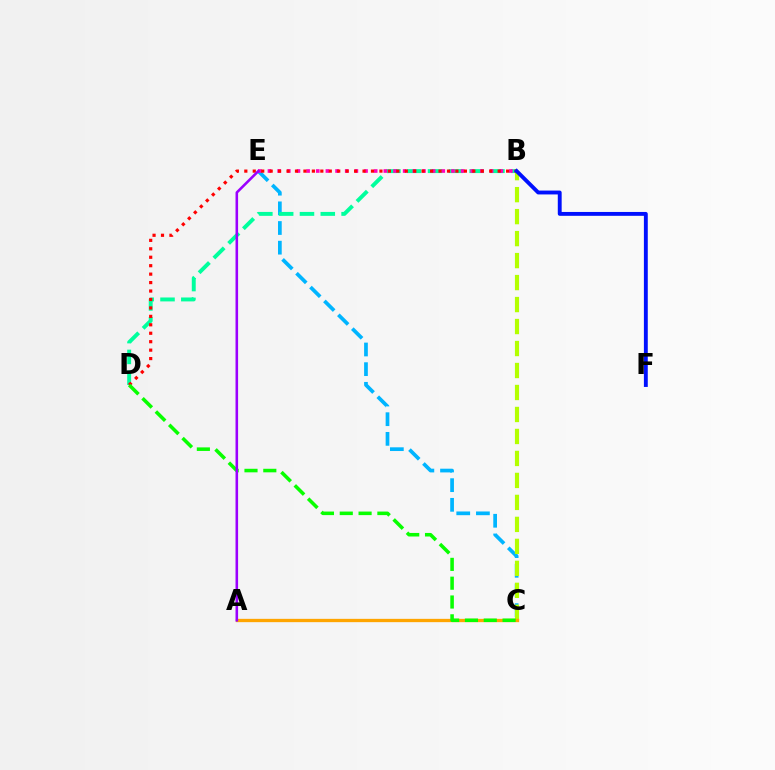{('C', 'E'): [{'color': '#00b5ff', 'line_style': 'dashed', 'thickness': 2.67}], ('B', 'D'): [{'color': '#00ff9d', 'line_style': 'dashed', 'thickness': 2.83}, {'color': '#ff0000', 'line_style': 'dotted', 'thickness': 2.29}], ('B', 'C'): [{'color': '#b3ff00', 'line_style': 'dashed', 'thickness': 2.99}], ('B', 'E'): [{'color': '#ff00bd', 'line_style': 'dotted', 'thickness': 2.62}], ('A', 'C'): [{'color': '#ffa500', 'line_style': 'solid', 'thickness': 2.38}], ('B', 'F'): [{'color': '#0010ff', 'line_style': 'solid', 'thickness': 2.79}], ('C', 'D'): [{'color': '#08ff00', 'line_style': 'dashed', 'thickness': 2.56}], ('A', 'E'): [{'color': '#9b00ff', 'line_style': 'solid', 'thickness': 1.86}]}